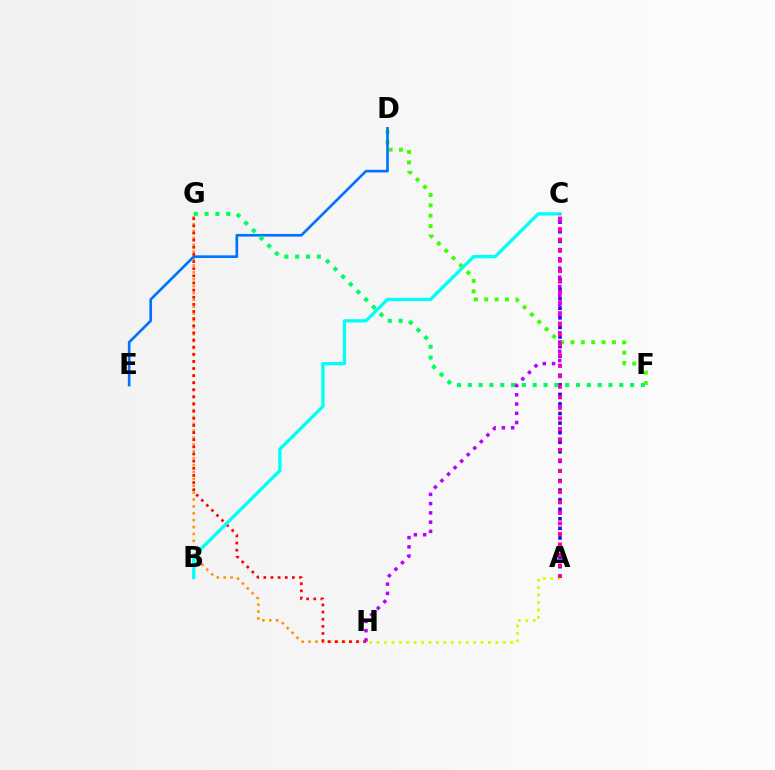{('A', 'H'): [{'color': '#d1ff00', 'line_style': 'dotted', 'thickness': 2.02}], ('G', 'H'): [{'color': '#ff9400', 'line_style': 'dotted', 'thickness': 1.87}, {'color': '#ff0000', 'line_style': 'dotted', 'thickness': 1.94}], ('D', 'F'): [{'color': '#3dff00', 'line_style': 'dotted', 'thickness': 2.82}], ('D', 'E'): [{'color': '#0074ff', 'line_style': 'solid', 'thickness': 1.92}], ('A', 'C'): [{'color': '#2500ff', 'line_style': 'dotted', 'thickness': 2.6}, {'color': '#ff00ac', 'line_style': 'dotted', 'thickness': 2.86}], ('B', 'C'): [{'color': '#00fff6', 'line_style': 'solid', 'thickness': 2.37}], ('F', 'G'): [{'color': '#00ff5c', 'line_style': 'dotted', 'thickness': 2.94}], ('C', 'H'): [{'color': '#b900ff', 'line_style': 'dotted', 'thickness': 2.51}]}